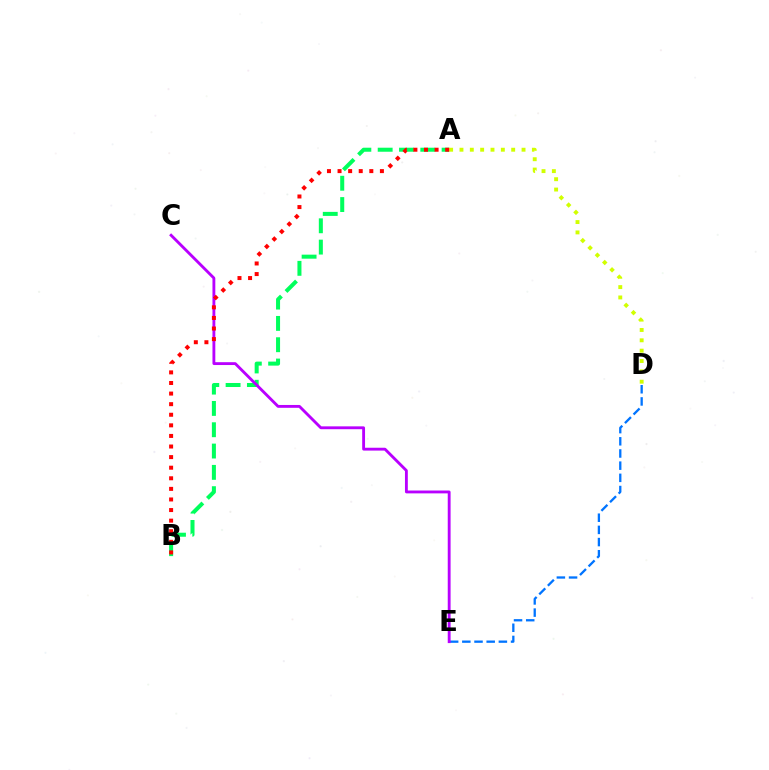{('D', 'E'): [{'color': '#0074ff', 'line_style': 'dashed', 'thickness': 1.65}], ('A', 'B'): [{'color': '#00ff5c', 'line_style': 'dashed', 'thickness': 2.9}, {'color': '#ff0000', 'line_style': 'dotted', 'thickness': 2.88}], ('C', 'E'): [{'color': '#b900ff', 'line_style': 'solid', 'thickness': 2.05}], ('A', 'D'): [{'color': '#d1ff00', 'line_style': 'dotted', 'thickness': 2.81}]}